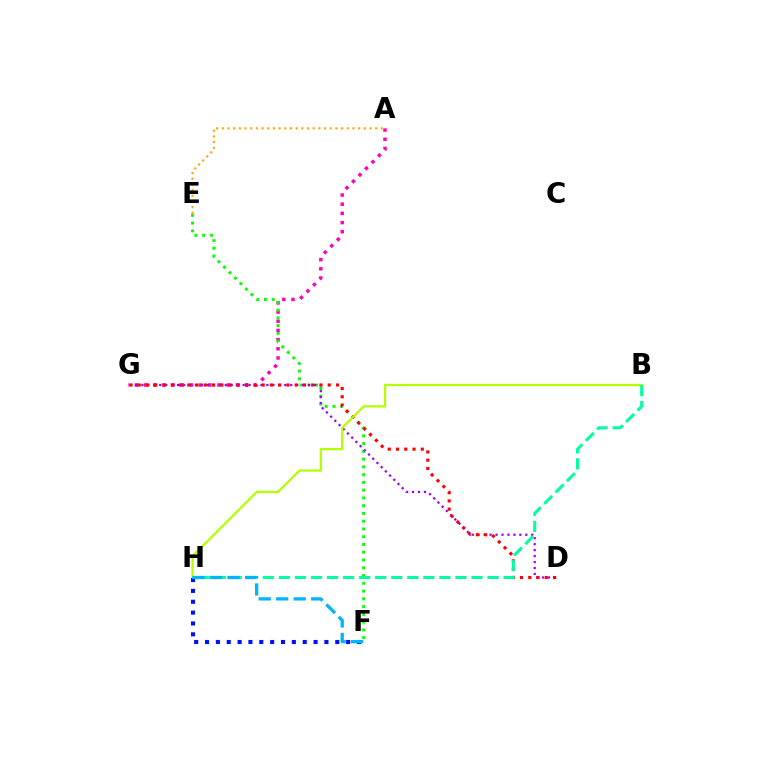{('A', 'G'): [{'color': '#ff00bd', 'line_style': 'dotted', 'thickness': 2.5}], ('E', 'F'): [{'color': '#08ff00', 'line_style': 'dotted', 'thickness': 2.11}], ('D', 'G'): [{'color': '#9b00ff', 'line_style': 'dotted', 'thickness': 1.62}, {'color': '#ff0000', 'line_style': 'dotted', 'thickness': 2.24}], ('A', 'E'): [{'color': '#ffa500', 'line_style': 'dotted', 'thickness': 1.54}], ('B', 'H'): [{'color': '#b3ff00', 'line_style': 'solid', 'thickness': 1.62}, {'color': '#00ff9d', 'line_style': 'dashed', 'thickness': 2.18}], ('F', 'H'): [{'color': '#0010ff', 'line_style': 'dotted', 'thickness': 2.95}, {'color': '#00b5ff', 'line_style': 'dashed', 'thickness': 2.38}]}